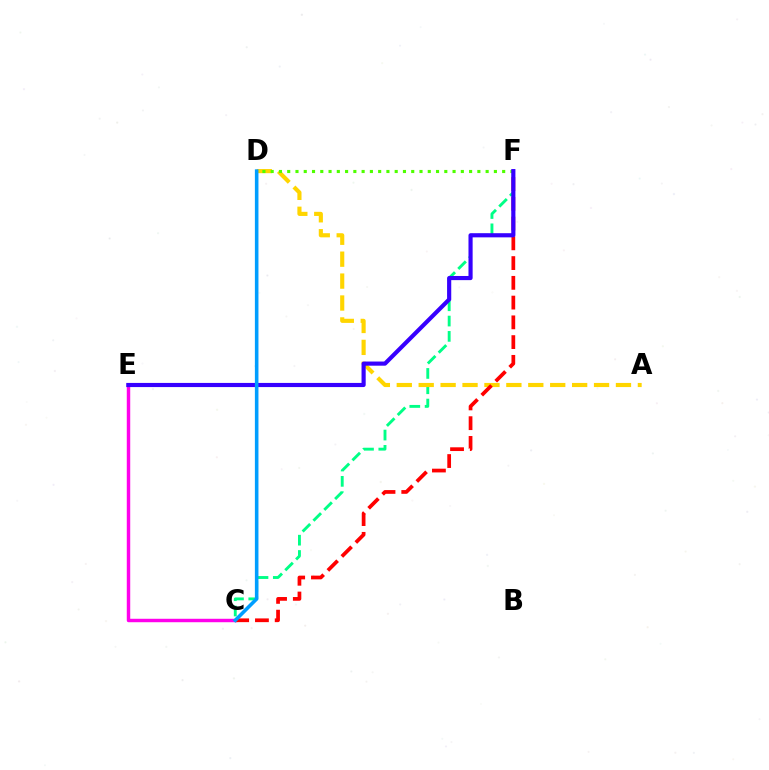{('C', 'F'): [{'color': '#00ff86', 'line_style': 'dashed', 'thickness': 2.08}, {'color': '#ff0000', 'line_style': 'dashed', 'thickness': 2.68}], ('C', 'E'): [{'color': '#ff00ed', 'line_style': 'solid', 'thickness': 2.48}], ('A', 'D'): [{'color': '#ffd500', 'line_style': 'dashed', 'thickness': 2.98}], ('D', 'F'): [{'color': '#4fff00', 'line_style': 'dotted', 'thickness': 2.25}], ('E', 'F'): [{'color': '#3700ff', 'line_style': 'solid', 'thickness': 2.99}], ('C', 'D'): [{'color': '#009eff', 'line_style': 'solid', 'thickness': 2.57}]}